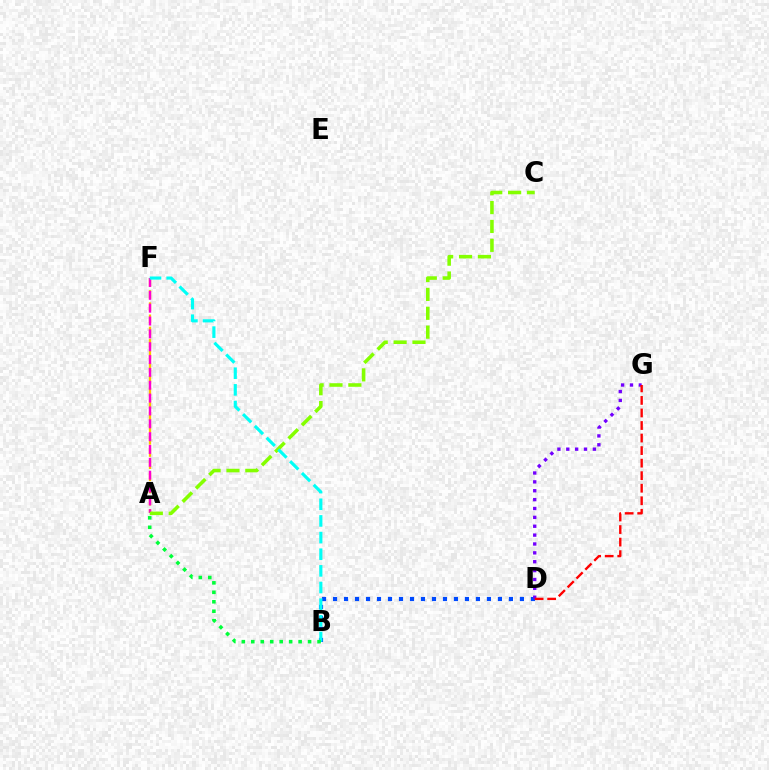{('B', 'D'): [{'color': '#004bff', 'line_style': 'dotted', 'thickness': 2.99}], ('D', 'G'): [{'color': '#7200ff', 'line_style': 'dotted', 'thickness': 2.41}, {'color': '#ff0000', 'line_style': 'dashed', 'thickness': 1.7}], ('A', 'F'): [{'color': '#ffbd00', 'line_style': 'dashed', 'thickness': 1.65}, {'color': '#ff00cf', 'line_style': 'dashed', 'thickness': 1.75}], ('A', 'C'): [{'color': '#84ff00', 'line_style': 'dashed', 'thickness': 2.56}], ('B', 'F'): [{'color': '#00fff6', 'line_style': 'dashed', 'thickness': 2.26}], ('A', 'B'): [{'color': '#00ff39', 'line_style': 'dotted', 'thickness': 2.57}]}